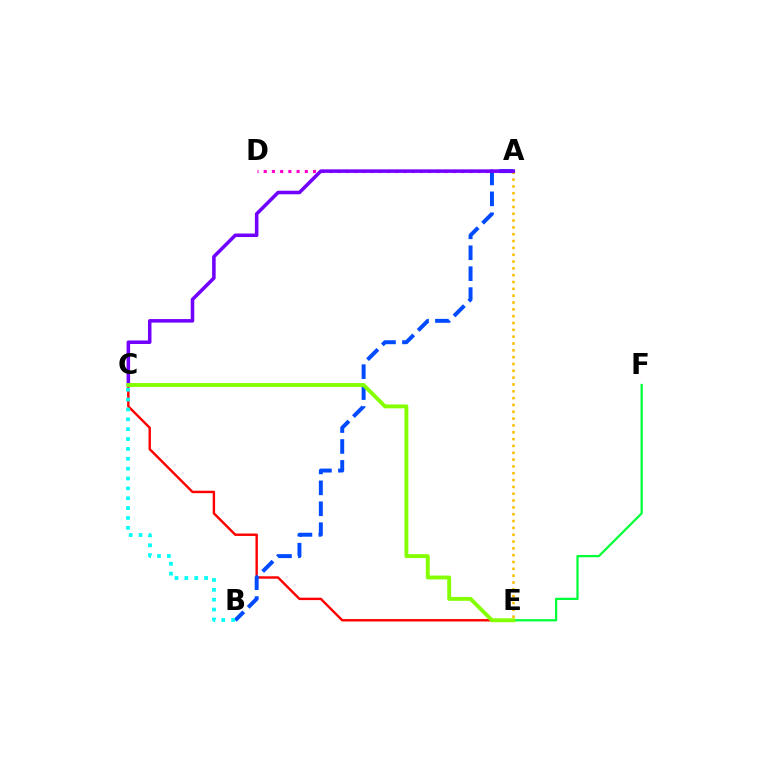{('C', 'E'): [{'color': '#ff0000', 'line_style': 'solid', 'thickness': 1.74}, {'color': '#84ff00', 'line_style': 'solid', 'thickness': 2.79}], ('A', 'E'): [{'color': '#ffbd00', 'line_style': 'dotted', 'thickness': 1.86}], ('A', 'D'): [{'color': '#ff00cf', 'line_style': 'dotted', 'thickness': 2.23}], ('A', 'B'): [{'color': '#004bff', 'line_style': 'dashed', 'thickness': 2.84}], ('A', 'C'): [{'color': '#7200ff', 'line_style': 'solid', 'thickness': 2.54}], ('E', 'F'): [{'color': '#00ff39', 'line_style': 'solid', 'thickness': 1.62}], ('B', 'C'): [{'color': '#00fff6', 'line_style': 'dotted', 'thickness': 2.68}]}